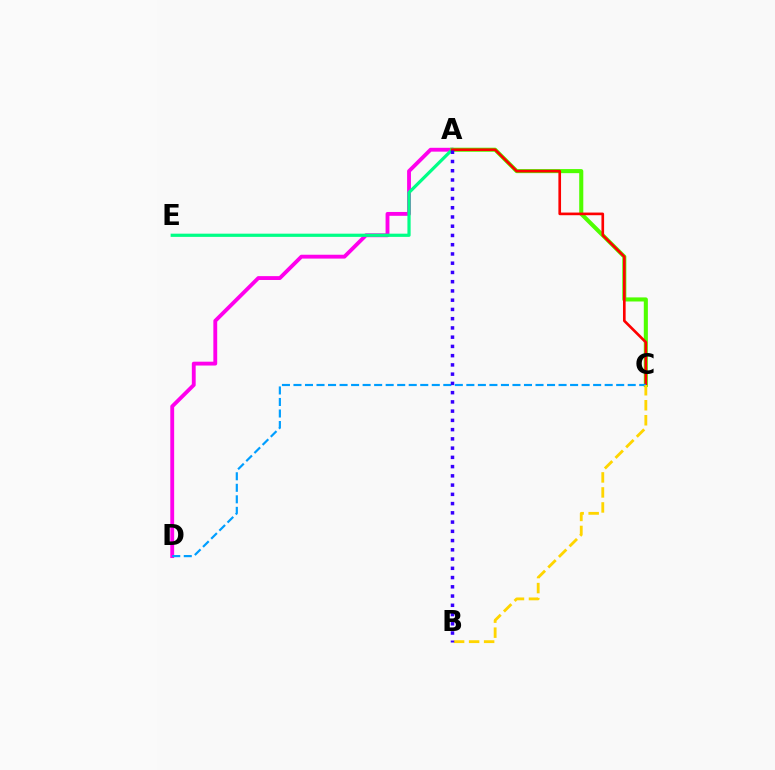{('A', 'D'): [{'color': '#ff00ed', 'line_style': 'solid', 'thickness': 2.77}], ('A', 'C'): [{'color': '#4fff00', 'line_style': 'solid', 'thickness': 2.94}, {'color': '#ff0000', 'line_style': 'solid', 'thickness': 1.91}], ('A', 'E'): [{'color': '#00ff86', 'line_style': 'solid', 'thickness': 2.31}], ('C', 'D'): [{'color': '#009eff', 'line_style': 'dashed', 'thickness': 1.57}], ('B', 'C'): [{'color': '#ffd500', 'line_style': 'dashed', 'thickness': 2.04}], ('A', 'B'): [{'color': '#3700ff', 'line_style': 'dotted', 'thickness': 2.51}]}